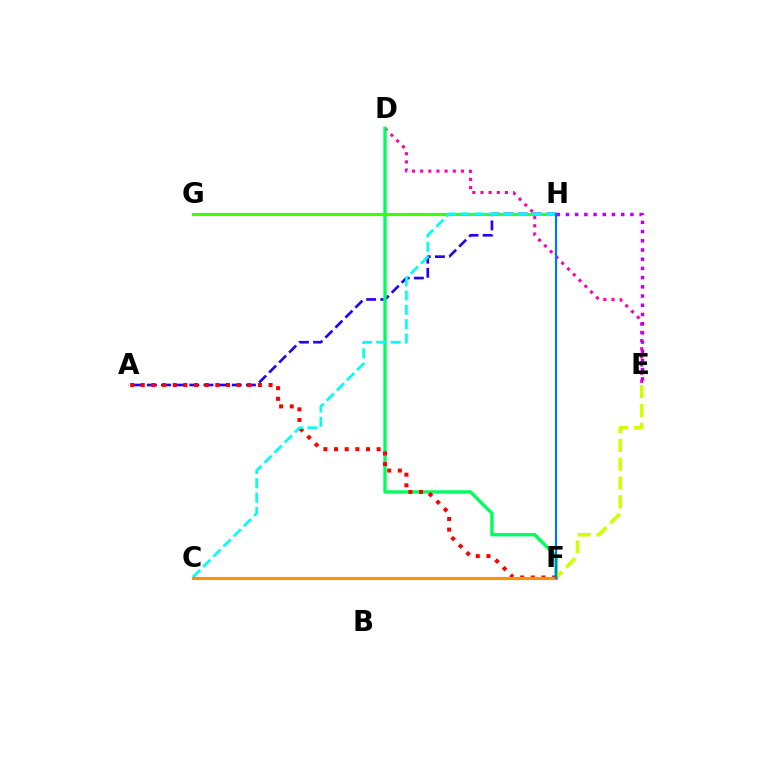{('D', 'E'): [{'color': '#ff00ac', 'line_style': 'dotted', 'thickness': 2.22}], ('A', 'H'): [{'color': '#2500ff', 'line_style': 'dashed', 'thickness': 1.92}], ('D', 'F'): [{'color': '#00ff5c', 'line_style': 'solid', 'thickness': 2.42}], ('G', 'H'): [{'color': '#3dff00', 'line_style': 'solid', 'thickness': 2.25}], ('E', 'F'): [{'color': '#d1ff00', 'line_style': 'dashed', 'thickness': 2.56}], ('A', 'F'): [{'color': '#ff0000', 'line_style': 'dotted', 'thickness': 2.89}], ('E', 'H'): [{'color': '#b900ff', 'line_style': 'dotted', 'thickness': 2.5}], ('C', 'H'): [{'color': '#00fff6', 'line_style': 'dashed', 'thickness': 1.95}], ('C', 'F'): [{'color': '#ff9400', 'line_style': 'solid', 'thickness': 2.27}], ('F', 'H'): [{'color': '#0074ff', 'line_style': 'solid', 'thickness': 1.57}]}